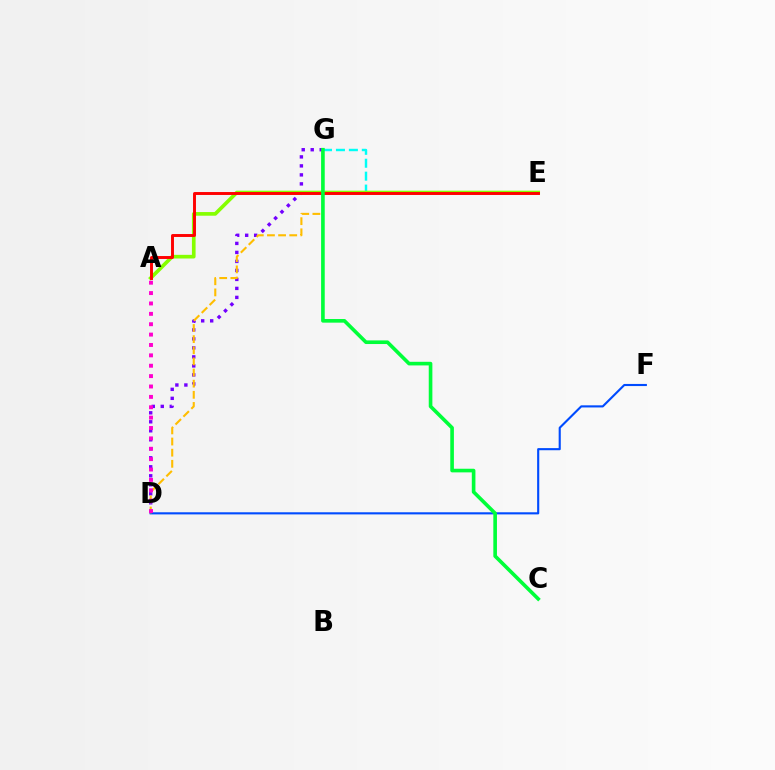{('D', 'G'): [{'color': '#7200ff', 'line_style': 'dotted', 'thickness': 2.44}, {'color': '#ffbd00', 'line_style': 'dashed', 'thickness': 1.51}], ('E', 'G'): [{'color': '#00fff6', 'line_style': 'dashed', 'thickness': 1.76}], ('D', 'F'): [{'color': '#004bff', 'line_style': 'solid', 'thickness': 1.53}], ('A', 'E'): [{'color': '#84ff00', 'line_style': 'solid', 'thickness': 2.63}, {'color': '#ff0000', 'line_style': 'solid', 'thickness': 2.11}], ('C', 'G'): [{'color': '#00ff39', 'line_style': 'solid', 'thickness': 2.61}], ('A', 'D'): [{'color': '#ff00cf', 'line_style': 'dotted', 'thickness': 2.82}]}